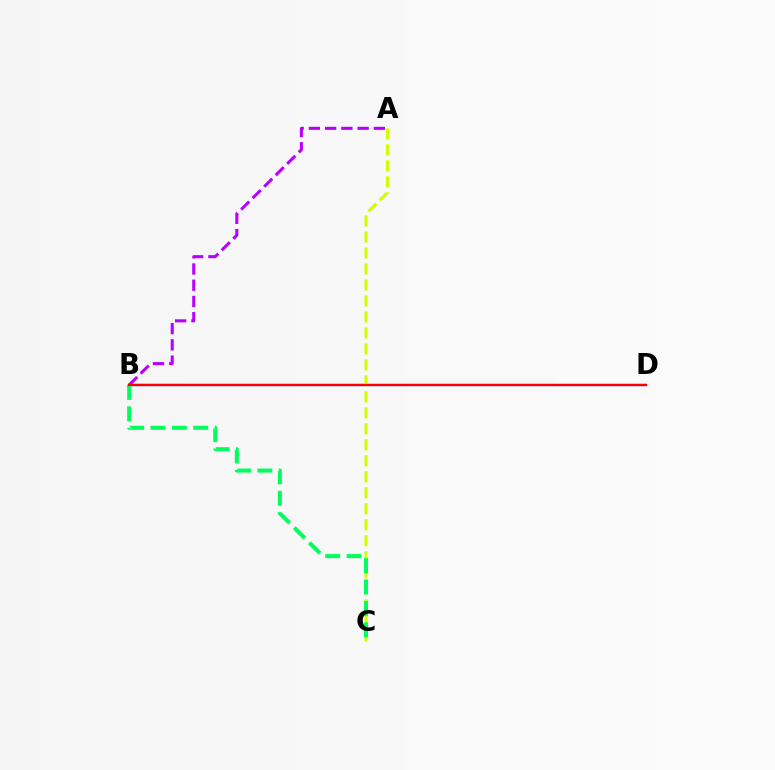{('B', 'D'): [{'color': '#0074ff', 'line_style': 'solid', 'thickness': 1.72}, {'color': '#ff0000', 'line_style': 'solid', 'thickness': 1.61}], ('A', 'C'): [{'color': '#d1ff00', 'line_style': 'dashed', 'thickness': 2.17}], ('A', 'B'): [{'color': '#b900ff', 'line_style': 'dashed', 'thickness': 2.21}], ('B', 'C'): [{'color': '#00ff5c', 'line_style': 'dashed', 'thickness': 2.9}]}